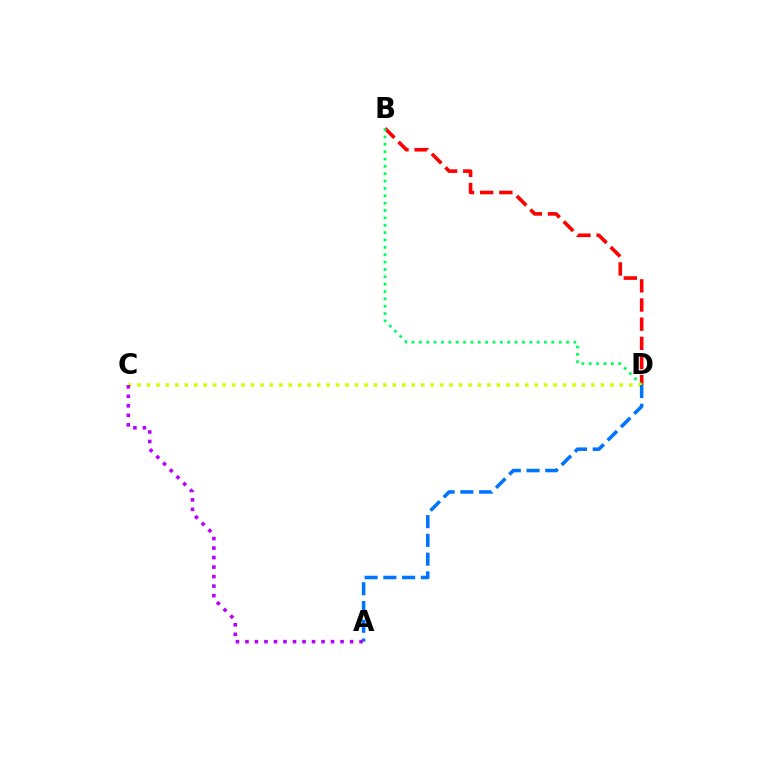{('B', 'D'): [{'color': '#ff0000', 'line_style': 'dashed', 'thickness': 2.6}, {'color': '#00ff5c', 'line_style': 'dotted', 'thickness': 2.0}], ('C', 'D'): [{'color': '#d1ff00', 'line_style': 'dotted', 'thickness': 2.57}], ('A', 'D'): [{'color': '#0074ff', 'line_style': 'dashed', 'thickness': 2.55}], ('A', 'C'): [{'color': '#b900ff', 'line_style': 'dotted', 'thickness': 2.58}]}